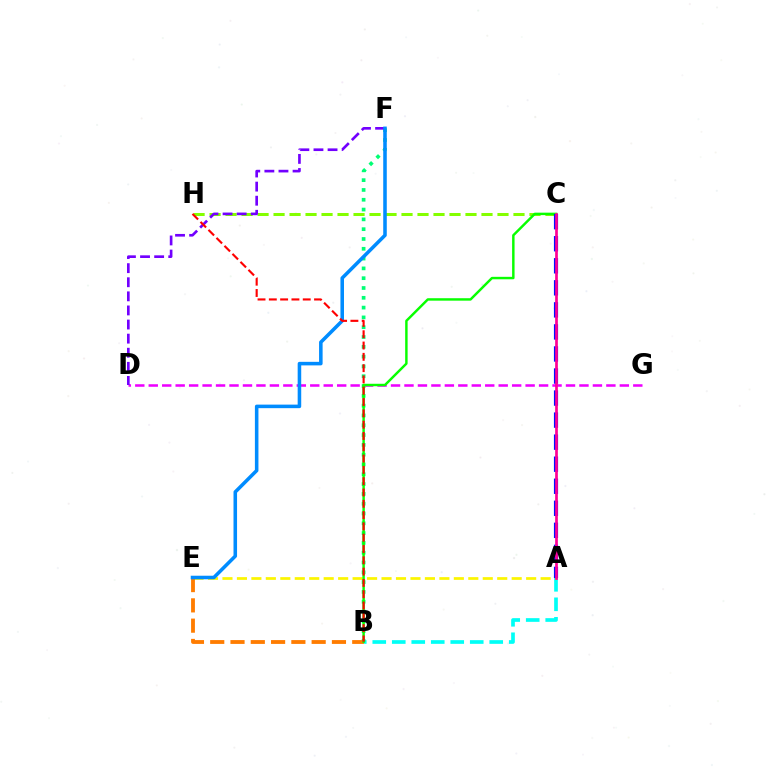{('A', 'B'): [{'color': '#00fff6', 'line_style': 'dashed', 'thickness': 2.65}], ('B', 'F'): [{'color': '#00ff74', 'line_style': 'dotted', 'thickness': 2.66}], ('C', 'H'): [{'color': '#84ff00', 'line_style': 'dashed', 'thickness': 2.17}], ('A', 'E'): [{'color': '#fcf500', 'line_style': 'dashed', 'thickness': 1.96}], ('B', 'E'): [{'color': '#ff7c00', 'line_style': 'dashed', 'thickness': 2.76}], ('D', 'G'): [{'color': '#ee00ff', 'line_style': 'dashed', 'thickness': 1.83}], ('D', 'F'): [{'color': '#7200ff', 'line_style': 'dashed', 'thickness': 1.91}], ('B', 'C'): [{'color': '#08ff00', 'line_style': 'solid', 'thickness': 1.76}], ('A', 'C'): [{'color': '#0010ff', 'line_style': 'dashed', 'thickness': 2.99}, {'color': '#ff0094', 'line_style': 'solid', 'thickness': 1.94}], ('E', 'F'): [{'color': '#008cff', 'line_style': 'solid', 'thickness': 2.56}], ('B', 'H'): [{'color': '#ff0000', 'line_style': 'dashed', 'thickness': 1.54}]}